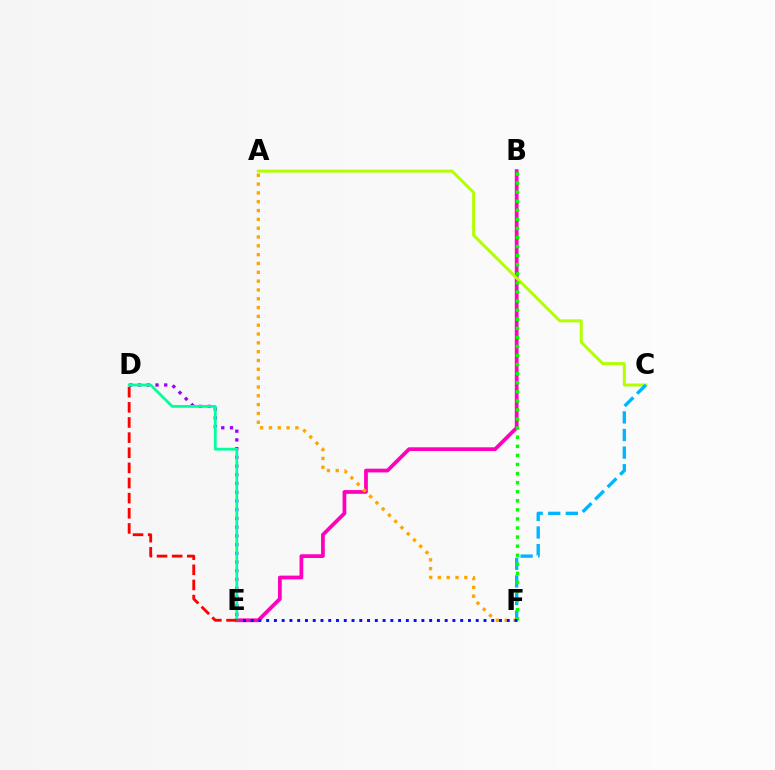{('D', 'E'): [{'color': '#9b00ff', 'line_style': 'dotted', 'thickness': 2.37}, {'color': '#00ff9d', 'line_style': 'solid', 'thickness': 2.0}, {'color': '#ff0000', 'line_style': 'dashed', 'thickness': 2.06}], ('B', 'E'): [{'color': '#ff00bd', 'line_style': 'solid', 'thickness': 2.7}], ('A', 'C'): [{'color': '#b3ff00', 'line_style': 'solid', 'thickness': 2.15}], ('A', 'F'): [{'color': '#ffa500', 'line_style': 'dotted', 'thickness': 2.4}], ('C', 'F'): [{'color': '#00b5ff', 'line_style': 'dashed', 'thickness': 2.39}], ('B', 'F'): [{'color': '#08ff00', 'line_style': 'dotted', 'thickness': 2.47}], ('E', 'F'): [{'color': '#0010ff', 'line_style': 'dotted', 'thickness': 2.11}]}